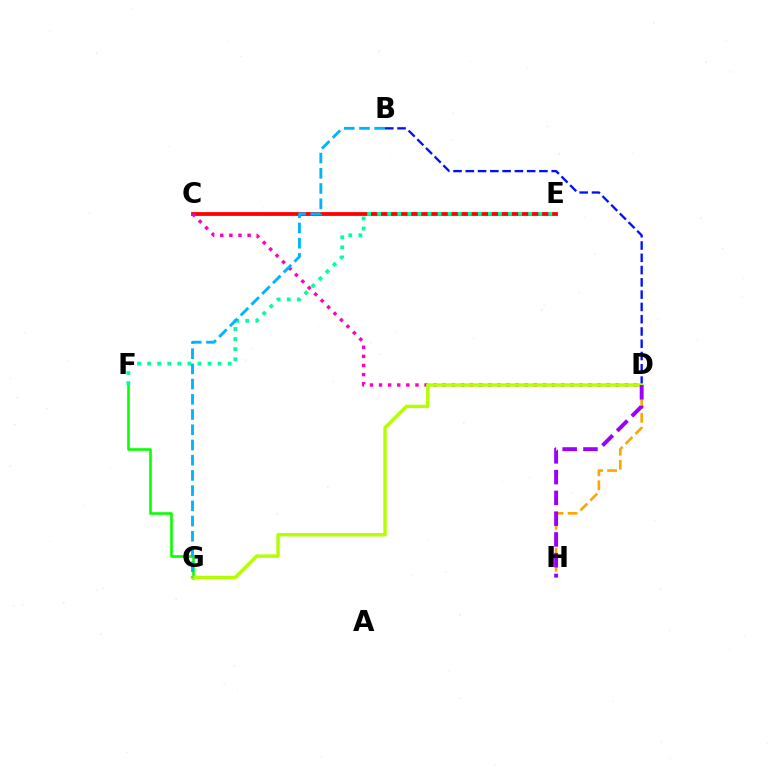{('F', 'G'): [{'color': '#08ff00', 'line_style': 'solid', 'thickness': 1.87}], ('C', 'E'): [{'color': '#ff0000', 'line_style': 'solid', 'thickness': 2.73}], ('B', 'D'): [{'color': '#0010ff', 'line_style': 'dashed', 'thickness': 1.67}], ('D', 'H'): [{'color': '#ffa500', 'line_style': 'dashed', 'thickness': 1.9}, {'color': '#9b00ff', 'line_style': 'dashed', 'thickness': 2.82}], ('E', 'F'): [{'color': '#00ff9d', 'line_style': 'dotted', 'thickness': 2.73}], ('C', 'D'): [{'color': '#ff00bd', 'line_style': 'dotted', 'thickness': 2.47}], ('D', 'G'): [{'color': '#b3ff00', 'line_style': 'solid', 'thickness': 2.47}], ('B', 'G'): [{'color': '#00b5ff', 'line_style': 'dashed', 'thickness': 2.07}]}